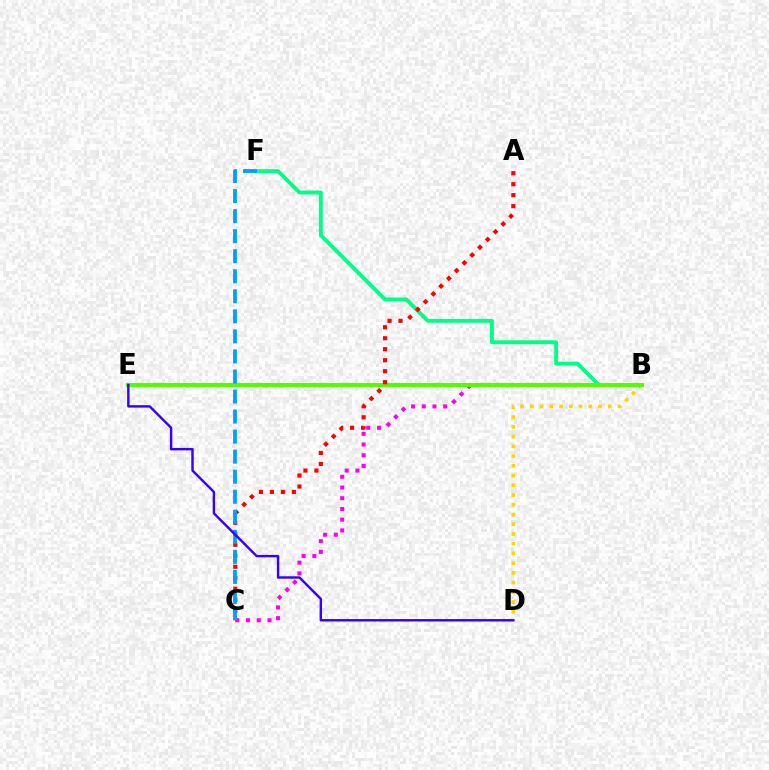{('B', 'D'): [{'color': '#ffd500', 'line_style': 'dotted', 'thickness': 2.65}], ('B', 'F'): [{'color': '#00ff86', 'line_style': 'solid', 'thickness': 2.8}], ('B', 'C'): [{'color': '#ff00ed', 'line_style': 'dotted', 'thickness': 2.91}], ('B', 'E'): [{'color': '#4fff00', 'line_style': 'solid', 'thickness': 2.95}], ('A', 'C'): [{'color': '#ff0000', 'line_style': 'dotted', 'thickness': 2.99}], ('C', 'F'): [{'color': '#009eff', 'line_style': 'dashed', 'thickness': 2.72}], ('D', 'E'): [{'color': '#3700ff', 'line_style': 'solid', 'thickness': 1.75}]}